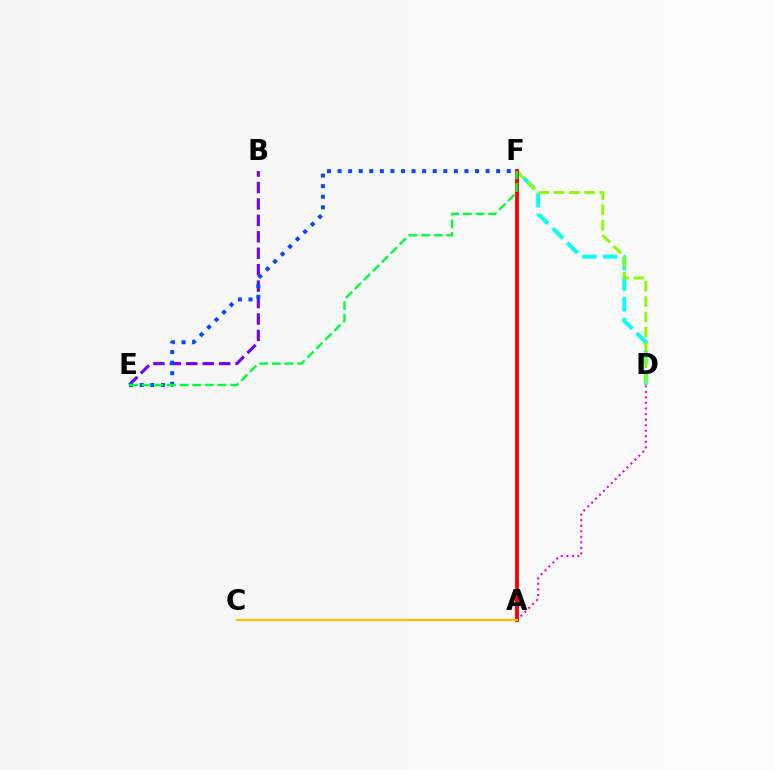{('D', 'F'): [{'color': '#00fff6', 'line_style': 'dashed', 'thickness': 2.8}, {'color': '#84ff00', 'line_style': 'dashed', 'thickness': 2.08}], ('B', 'E'): [{'color': '#7200ff', 'line_style': 'dashed', 'thickness': 2.23}], ('A', 'D'): [{'color': '#ff00cf', 'line_style': 'dotted', 'thickness': 1.51}], ('E', 'F'): [{'color': '#004bff', 'line_style': 'dotted', 'thickness': 2.87}, {'color': '#00ff39', 'line_style': 'dashed', 'thickness': 1.72}], ('A', 'F'): [{'color': '#ff0000', 'line_style': 'solid', 'thickness': 2.77}], ('A', 'C'): [{'color': '#ffbd00', 'line_style': 'solid', 'thickness': 1.63}]}